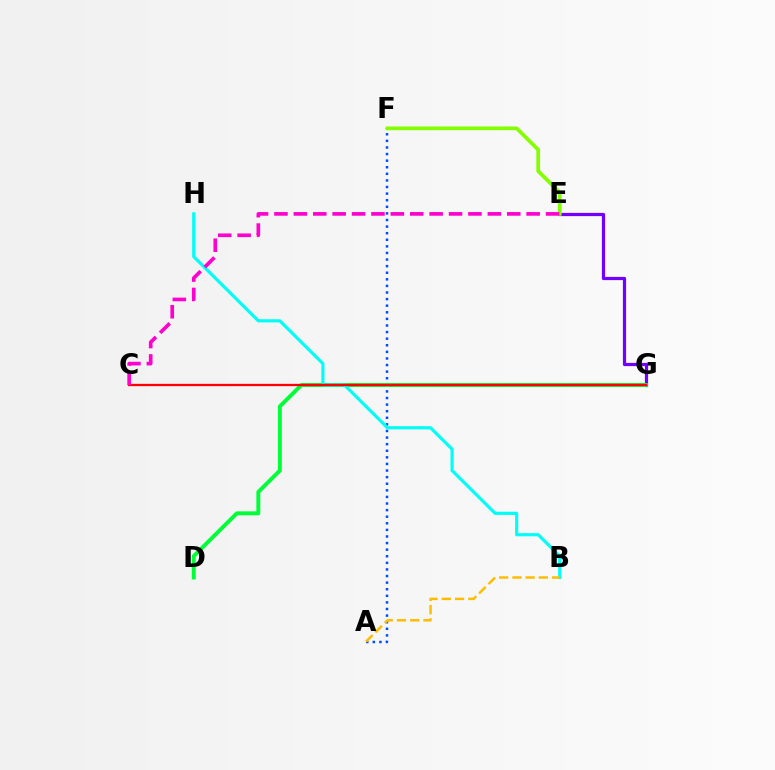{('A', 'F'): [{'color': '#004bff', 'line_style': 'dotted', 'thickness': 1.79}], ('E', 'G'): [{'color': '#7200ff', 'line_style': 'solid', 'thickness': 2.32}], ('E', 'F'): [{'color': '#84ff00', 'line_style': 'solid', 'thickness': 2.68}], ('D', 'G'): [{'color': '#00ff39', 'line_style': 'solid', 'thickness': 2.84}], ('B', 'H'): [{'color': '#00fff6', 'line_style': 'solid', 'thickness': 2.29}], ('C', 'G'): [{'color': '#ff0000', 'line_style': 'solid', 'thickness': 1.64}], ('C', 'E'): [{'color': '#ff00cf', 'line_style': 'dashed', 'thickness': 2.64}], ('A', 'B'): [{'color': '#ffbd00', 'line_style': 'dashed', 'thickness': 1.8}]}